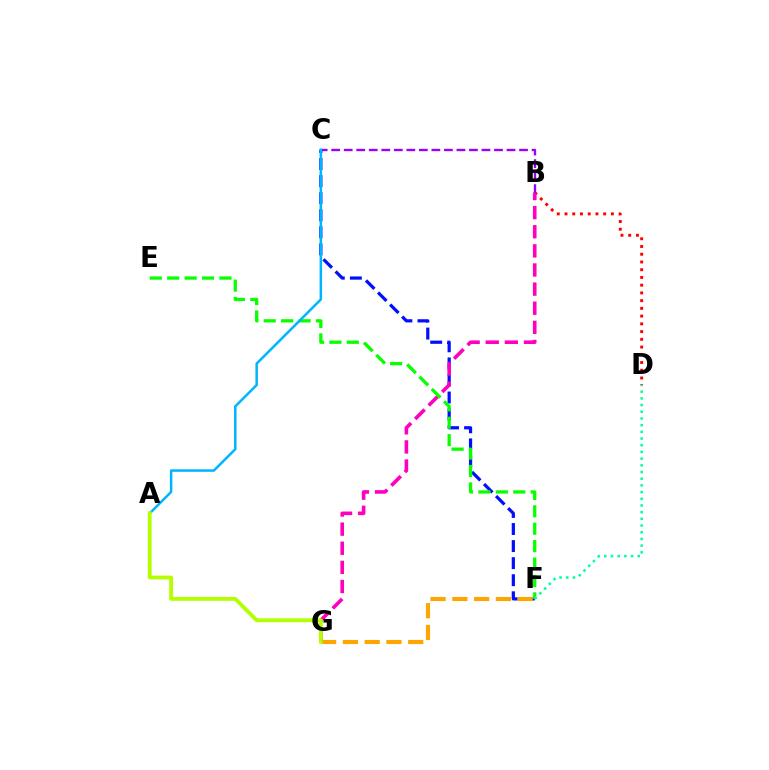{('C', 'F'): [{'color': '#0010ff', 'line_style': 'dashed', 'thickness': 2.32}], ('F', 'G'): [{'color': '#ffa500', 'line_style': 'dashed', 'thickness': 2.96}], ('B', 'D'): [{'color': '#ff0000', 'line_style': 'dotted', 'thickness': 2.1}], ('B', 'G'): [{'color': '#ff00bd', 'line_style': 'dashed', 'thickness': 2.6}], ('B', 'C'): [{'color': '#9b00ff', 'line_style': 'dashed', 'thickness': 1.7}], ('E', 'F'): [{'color': '#08ff00', 'line_style': 'dashed', 'thickness': 2.37}], ('D', 'F'): [{'color': '#00ff9d', 'line_style': 'dotted', 'thickness': 1.82}], ('A', 'C'): [{'color': '#00b5ff', 'line_style': 'solid', 'thickness': 1.8}], ('A', 'G'): [{'color': '#b3ff00', 'line_style': 'solid', 'thickness': 2.76}]}